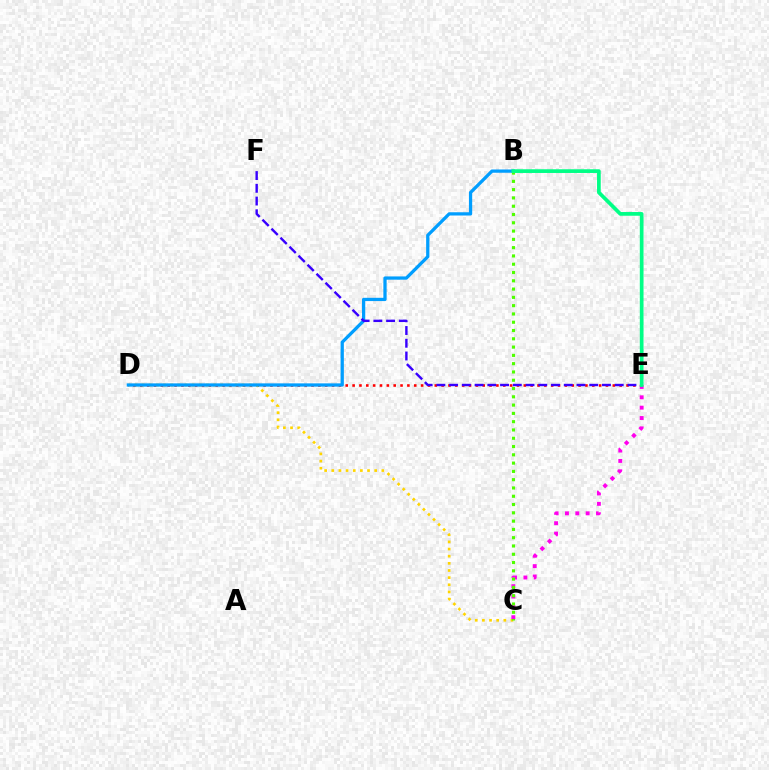{('D', 'E'): [{'color': '#ff0000', 'line_style': 'dotted', 'thickness': 1.86}], ('C', 'D'): [{'color': '#ffd500', 'line_style': 'dotted', 'thickness': 1.94}], ('B', 'D'): [{'color': '#009eff', 'line_style': 'solid', 'thickness': 2.35}], ('C', 'E'): [{'color': '#ff00ed', 'line_style': 'dotted', 'thickness': 2.81}], ('E', 'F'): [{'color': '#3700ff', 'line_style': 'dashed', 'thickness': 1.73}], ('B', 'C'): [{'color': '#4fff00', 'line_style': 'dotted', 'thickness': 2.25}], ('B', 'E'): [{'color': '#00ff86', 'line_style': 'solid', 'thickness': 2.67}]}